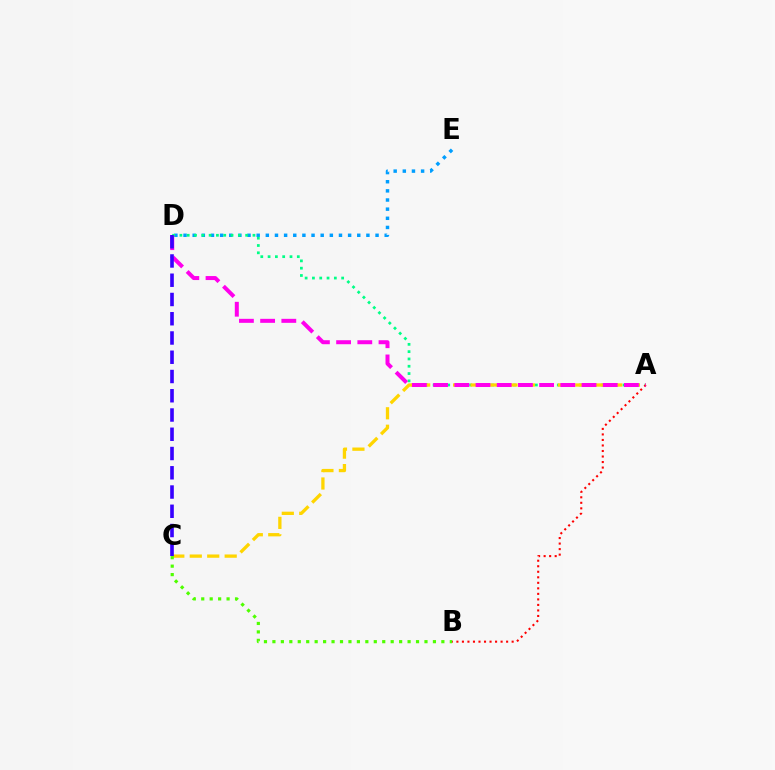{('D', 'E'): [{'color': '#009eff', 'line_style': 'dotted', 'thickness': 2.48}], ('A', 'D'): [{'color': '#00ff86', 'line_style': 'dotted', 'thickness': 1.98}, {'color': '#ff00ed', 'line_style': 'dashed', 'thickness': 2.88}], ('A', 'C'): [{'color': '#ffd500', 'line_style': 'dashed', 'thickness': 2.37}], ('A', 'B'): [{'color': '#ff0000', 'line_style': 'dotted', 'thickness': 1.5}], ('B', 'C'): [{'color': '#4fff00', 'line_style': 'dotted', 'thickness': 2.3}], ('C', 'D'): [{'color': '#3700ff', 'line_style': 'dashed', 'thickness': 2.62}]}